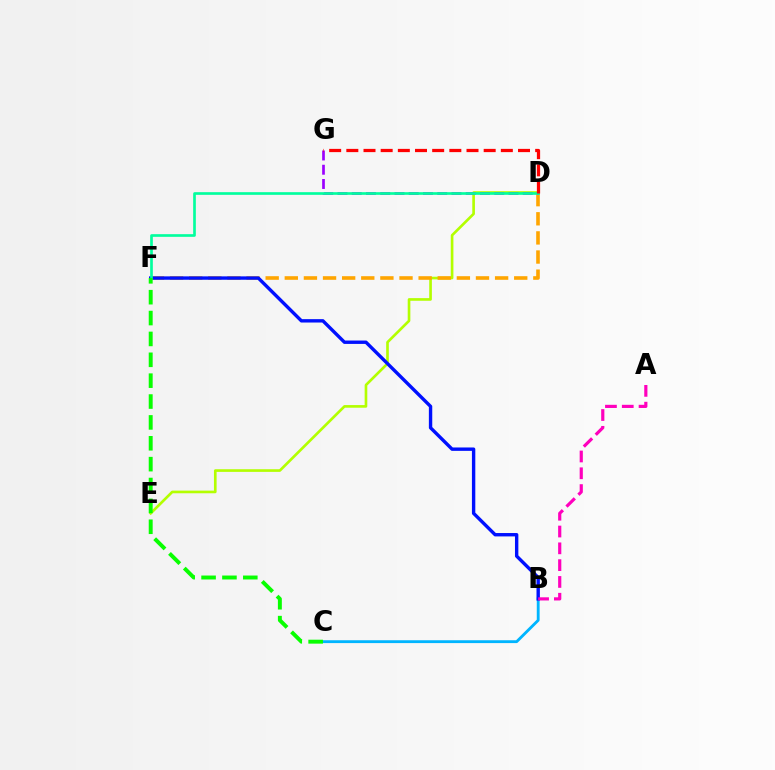{('D', 'E'): [{'color': '#b3ff00', 'line_style': 'solid', 'thickness': 1.91}], ('D', 'F'): [{'color': '#ffa500', 'line_style': 'dashed', 'thickness': 2.6}, {'color': '#00ff9d', 'line_style': 'solid', 'thickness': 1.91}], ('D', 'G'): [{'color': '#9b00ff', 'line_style': 'dashed', 'thickness': 1.94}, {'color': '#ff0000', 'line_style': 'dashed', 'thickness': 2.33}], ('B', 'C'): [{'color': '#00b5ff', 'line_style': 'solid', 'thickness': 2.05}], ('B', 'F'): [{'color': '#0010ff', 'line_style': 'solid', 'thickness': 2.44}], ('A', 'B'): [{'color': '#ff00bd', 'line_style': 'dashed', 'thickness': 2.28}], ('C', 'F'): [{'color': '#08ff00', 'line_style': 'dashed', 'thickness': 2.84}]}